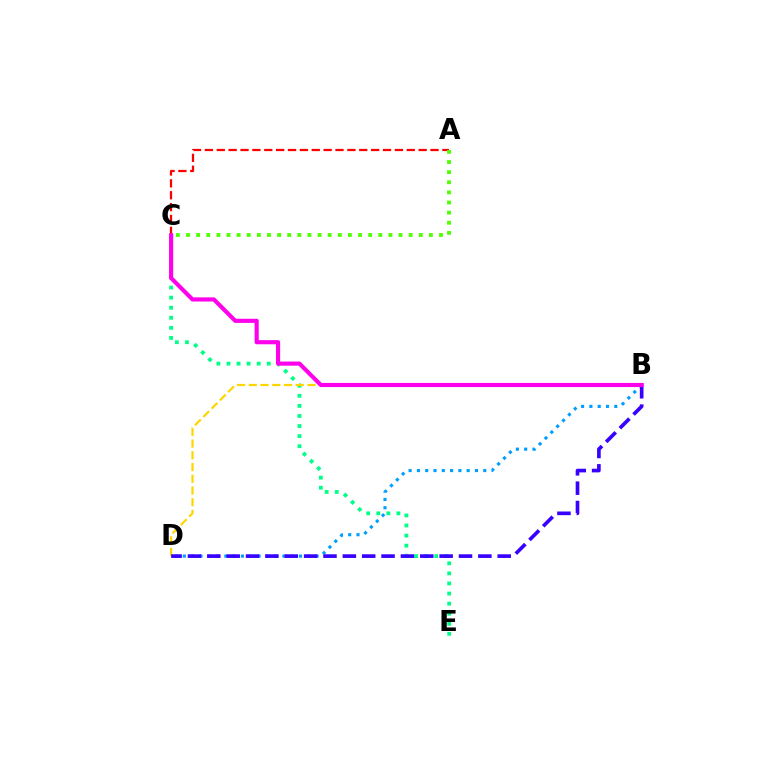{('B', 'D'): [{'color': '#009eff', 'line_style': 'dotted', 'thickness': 2.25}, {'color': '#ffd500', 'line_style': 'dashed', 'thickness': 1.59}, {'color': '#3700ff', 'line_style': 'dashed', 'thickness': 2.63}], ('C', 'E'): [{'color': '#00ff86', 'line_style': 'dotted', 'thickness': 2.74}], ('A', 'C'): [{'color': '#ff0000', 'line_style': 'dashed', 'thickness': 1.61}, {'color': '#4fff00', 'line_style': 'dotted', 'thickness': 2.75}], ('B', 'C'): [{'color': '#ff00ed', 'line_style': 'solid', 'thickness': 2.98}]}